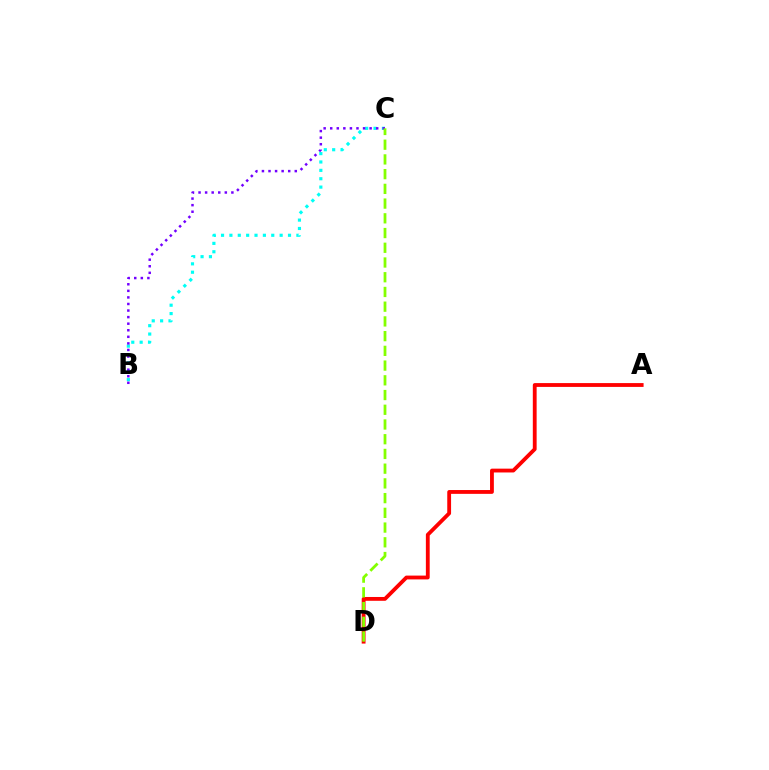{('A', 'D'): [{'color': '#ff0000', 'line_style': 'solid', 'thickness': 2.75}], ('B', 'C'): [{'color': '#00fff6', 'line_style': 'dotted', 'thickness': 2.27}, {'color': '#7200ff', 'line_style': 'dotted', 'thickness': 1.78}], ('C', 'D'): [{'color': '#84ff00', 'line_style': 'dashed', 'thickness': 2.0}]}